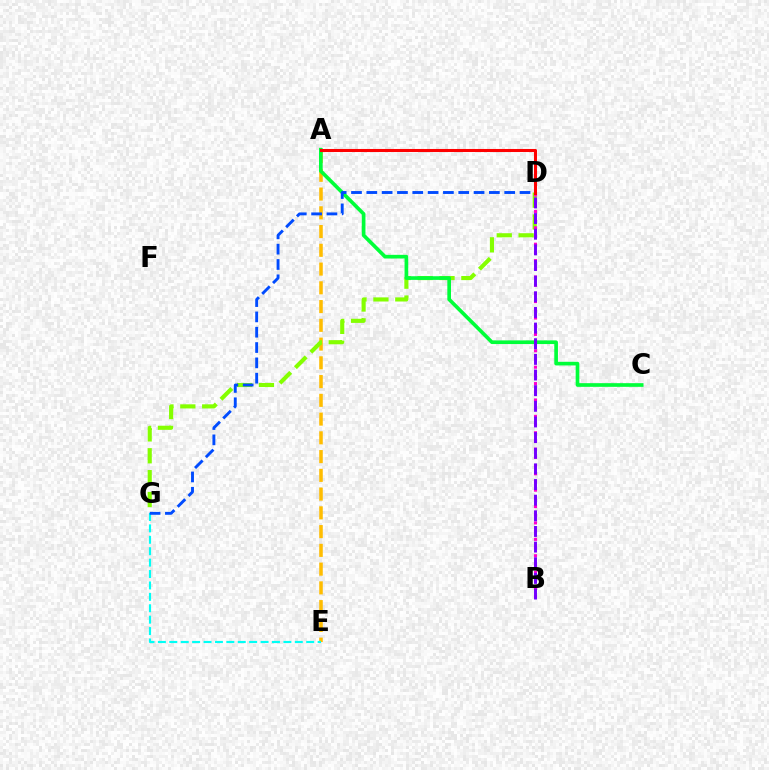{('A', 'E'): [{'color': '#ffbd00', 'line_style': 'dashed', 'thickness': 2.55}], ('E', 'G'): [{'color': '#00fff6', 'line_style': 'dashed', 'thickness': 1.55}], ('D', 'G'): [{'color': '#84ff00', 'line_style': 'dashed', 'thickness': 2.97}, {'color': '#004bff', 'line_style': 'dashed', 'thickness': 2.08}], ('A', 'C'): [{'color': '#00ff39', 'line_style': 'solid', 'thickness': 2.64}], ('B', 'D'): [{'color': '#ff00cf', 'line_style': 'dotted', 'thickness': 2.23}, {'color': '#7200ff', 'line_style': 'dashed', 'thickness': 2.13}], ('A', 'D'): [{'color': '#ff0000', 'line_style': 'solid', 'thickness': 2.2}]}